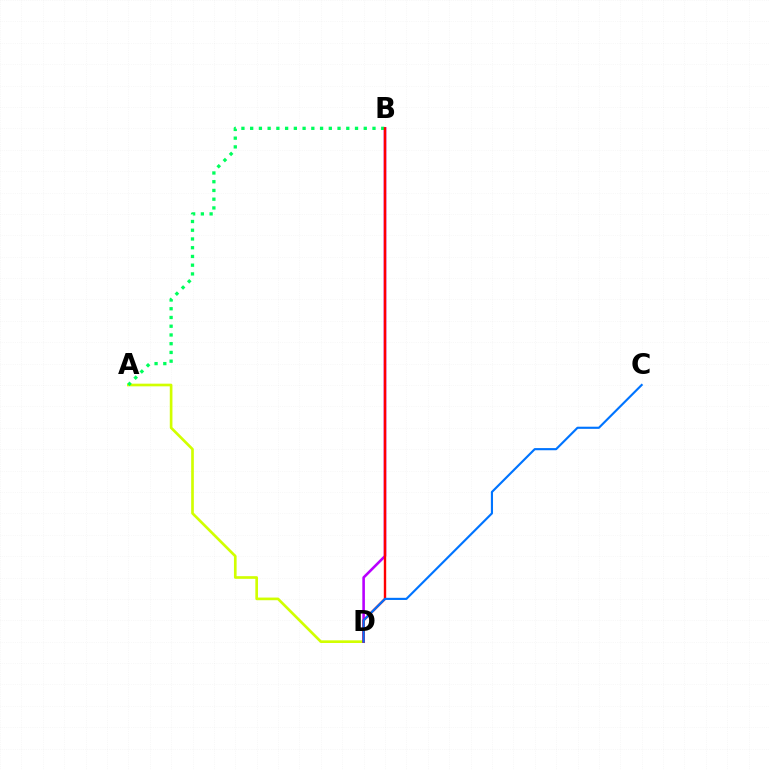{('A', 'D'): [{'color': '#d1ff00', 'line_style': 'solid', 'thickness': 1.92}], ('B', 'D'): [{'color': '#b900ff', 'line_style': 'solid', 'thickness': 1.87}, {'color': '#ff0000', 'line_style': 'solid', 'thickness': 1.73}], ('A', 'B'): [{'color': '#00ff5c', 'line_style': 'dotted', 'thickness': 2.37}], ('C', 'D'): [{'color': '#0074ff', 'line_style': 'solid', 'thickness': 1.54}]}